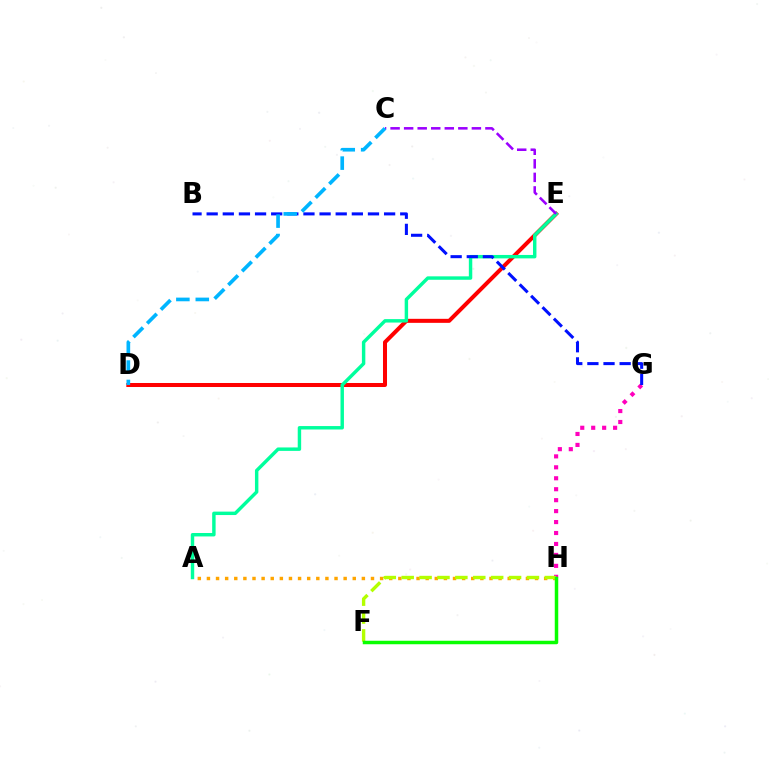{('D', 'E'): [{'color': '#ff0000', 'line_style': 'solid', 'thickness': 2.89}], ('A', 'E'): [{'color': '#00ff9d', 'line_style': 'solid', 'thickness': 2.47}], ('A', 'H'): [{'color': '#ffa500', 'line_style': 'dotted', 'thickness': 2.48}], ('G', 'H'): [{'color': '#ff00bd', 'line_style': 'dotted', 'thickness': 2.97}], ('F', 'H'): [{'color': '#b3ff00', 'line_style': 'dashed', 'thickness': 2.43}, {'color': '#08ff00', 'line_style': 'solid', 'thickness': 2.52}], ('B', 'G'): [{'color': '#0010ff', 'line_style': 'dashed', 'thickness': 2.19}], ('C', 'E'): [{'color': '#9b00ff', 'line_style': 'dashed', 'thickness': 1.84}], ('C', 'D'): [{'color': '#00b5ff', 'line_style': 'dashed', 'thickness': 2.64}]}